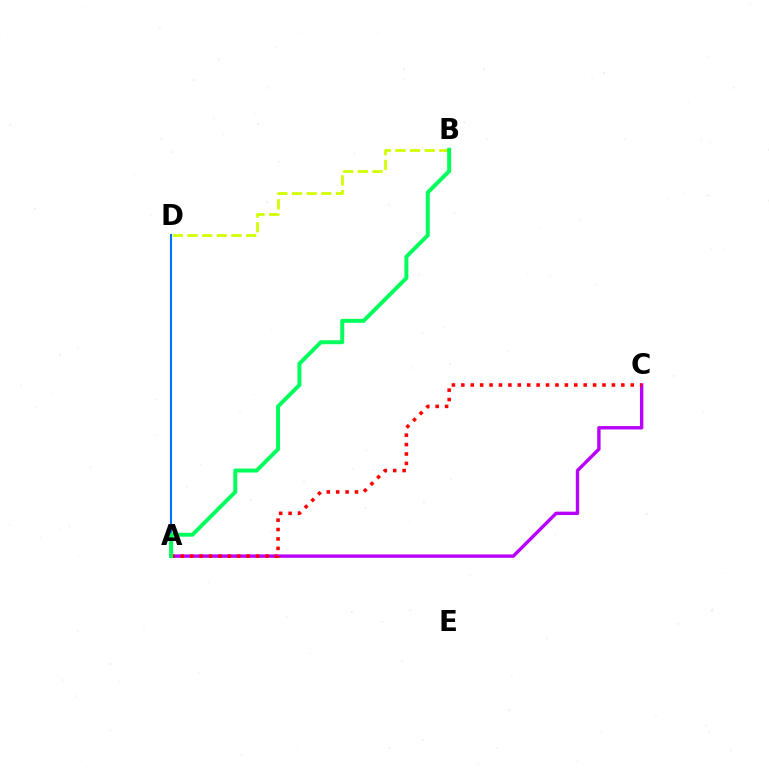{('A', 'C'): [{'color': '#b900ff', 'line_style': 'solid', 'thickness': 2.44}, {'color': '#ff0000', 'line_style': 'dotted', 'thickness': 2.56}], ('A', 'D'): [{'color': '#0074ff', 'line_style': 'solid', 'thickness': 1.54}], ('B', 'D'): [{'color': '#d1ff00', 'line_style': 'dashed', 'thickness': 1.99}], ('A', 'B'): [{'color': '#00ff5c', 'line_style': 'solid', 'thickness': 2.86}]}